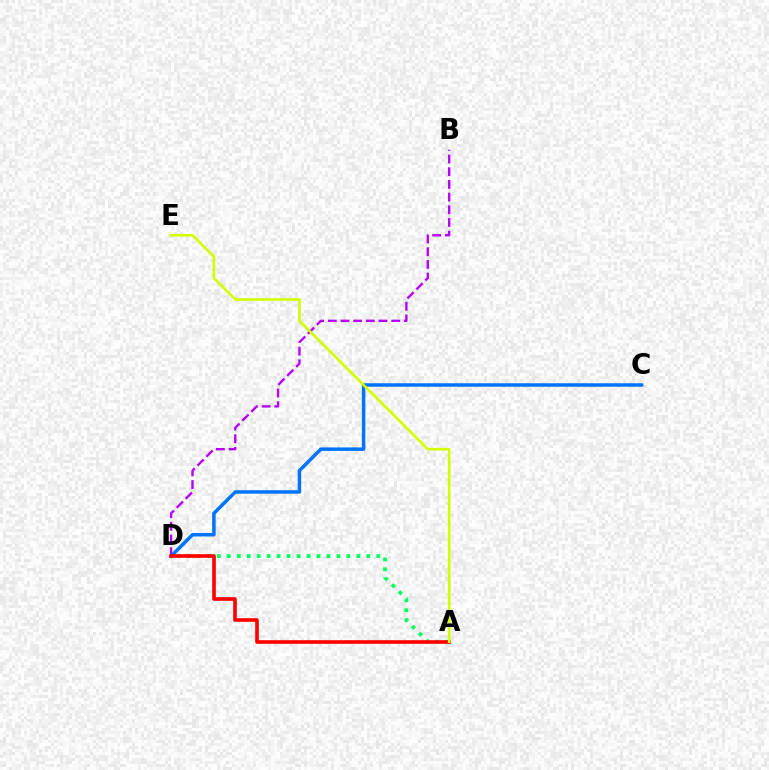{('B', 'D'): [{'color': '#b900ff', 'line_style': 'dashed', 'thickness': 1.72}], ('A', 'D'): [{'color': '#00ff5c', 'line_style': 'dotted', 'thickness': 2.71}, {'color': '#ff0000', 'line_style': 'solid', 'thickness': 2.61}], ('C', 'D'): [{'color': '#0074ff', 'line_style': 'solid', 'thickness': 2.51}], ('A', 'E'): [{'color': '#d1ff00', 'line_style': 'solid', 'thickness': 1.89}]}